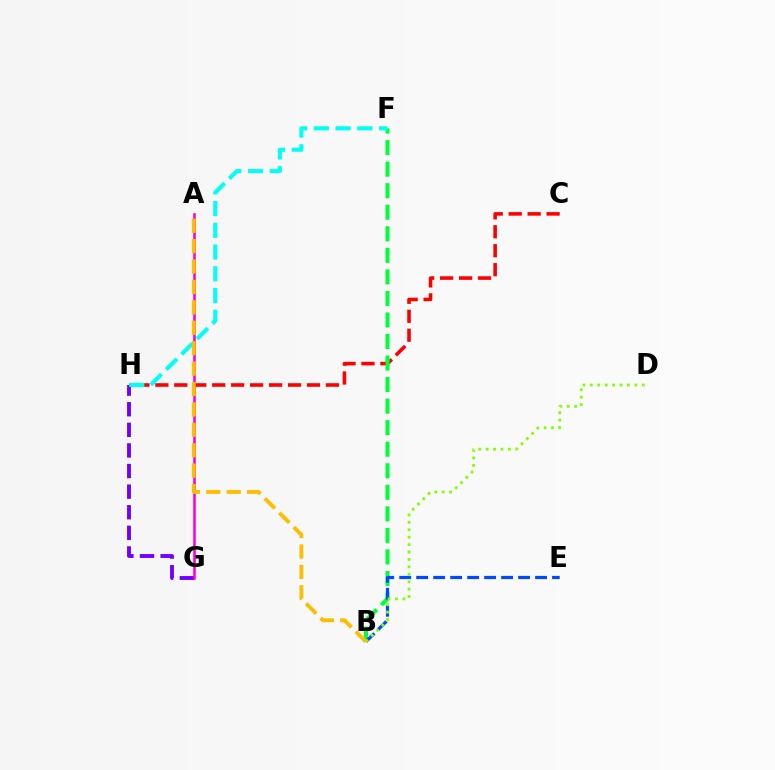{('G', 'H'): [{'color': '#7200ff', 'line_style': 'dashed', 'thickness': 2.8}], ('C', 'H'): [{'color': '#ff0000', 'line_style': 'dashed', 'thickness': 2.58}], ('A', 'G'): [{'color': '#ff00cf', 'line_style': 'solid', 'thickness': 1.85}], ('B', 'F'): [{'color': '#00ff39', 'line_style': 'dashed', 'thickness': 2.93}], ('B', 'E'): [{'color': '#004bff', 'line_style': 'dashed', 'thickness': 2.31}], ('B', 'D'): [{'color': '#84ff00', 'line_style': 'dotted', 'thickness': 2.02}], ('F', 'H'): [{'color': '#00fff6', 'line_style': 'dashed', 'thickness': 2.95}], ('A', 'B'): [{'color': '#ffbd00', 'line_style': 'dashed', 'thickness': 2.77}]}